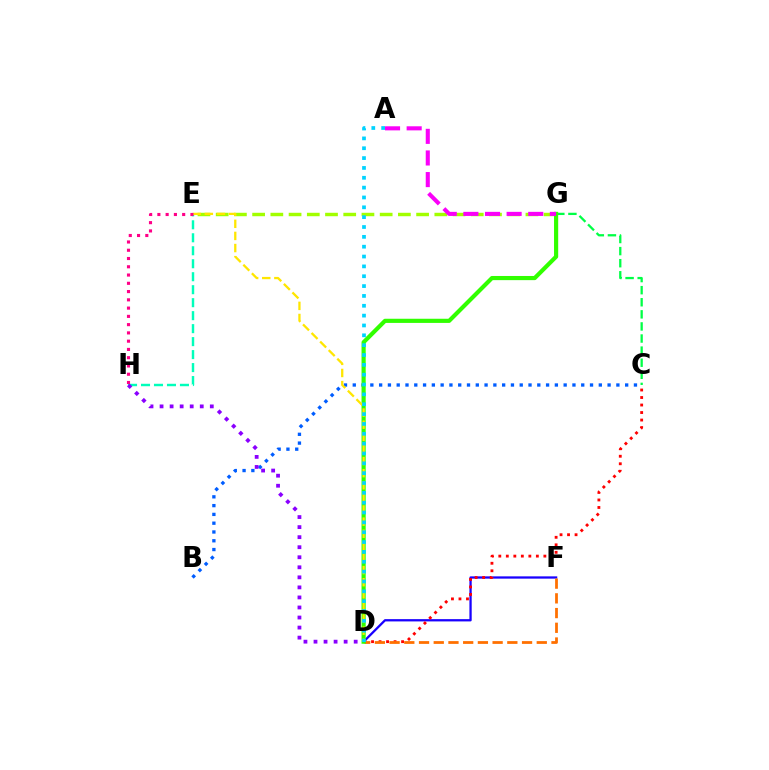{('D', 'F'): [{'color': '#1900ff', 'line_style': 'solid', 'thickness': 1.64}, {'color': '#ff7000', 'line_style': 'dashed', 'thickness': 2.0}], ('C', 'D'): [{'color': '#ff0000', 'line_style': 'dotted', 'thickness': 2.04}], ('E', 'G'): [{'color': '#a2ff00', 'line_style': 'dashed', 'thickness': 2.48}], ('B', 'C'): [{'color': '#005dff', 'line_style': 'dotted', 'thickness': 2.39}], ('E', 'H'): [{'color': '#00ffbb', 'line_style': 'dashed', 'thickness': 1.76}, {'color': '#ff0088', 'line_style': 'dotted', 'thickness': 2.25}], ('C', 'G'): [{'color': '#00ff45', 'line_style': 'dashed', 'thickness': 1.64}], ('D', 'G'): [{'color': '#31ff00', 'line_style': 'solid', 'thickness': 2.99}], ('D', 'H'): [{'color': '#8a00ff', 'line_style': 'dotted', 'thickness': 2.73}], ('D', 'E'): [{'color': '#ffe600', 'line_style': 'dashed', 'thickness': 1.65}], ('A', 'G'): [{'color': '#fa00f9', 'line_style': 'dashed', 'thickness': 2.94}], ('A', 'D'): [{'color': '#00d3ff', 'line_style': 'dotted', 'thickness': 2.68}]}